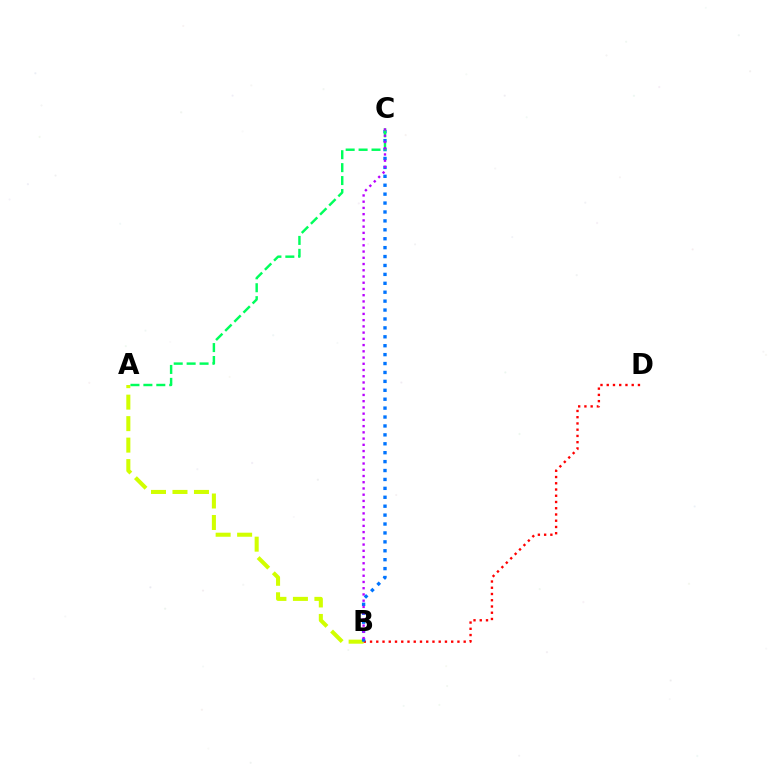{('A', 'B'): [{'color': '#d1ff00', 'line_style': 'dashed', 'thickness': 2.92}], ('B', 'D'): [{'color': '#ff0000', 'line_style': 'dotted', 'thickness': 1.7}], ('B', 'C'): [{'color': '#0074ff', 'line_style': 'dotted', 'thickness': 2.42}, {'color': '#b900ff', 'line_style': 'dotted', 'thickness': 1.69}], ('A', 'C'): [{'color': '#00ff5c', 'line_style': 'dashed', 'thickness': 1.76}]}